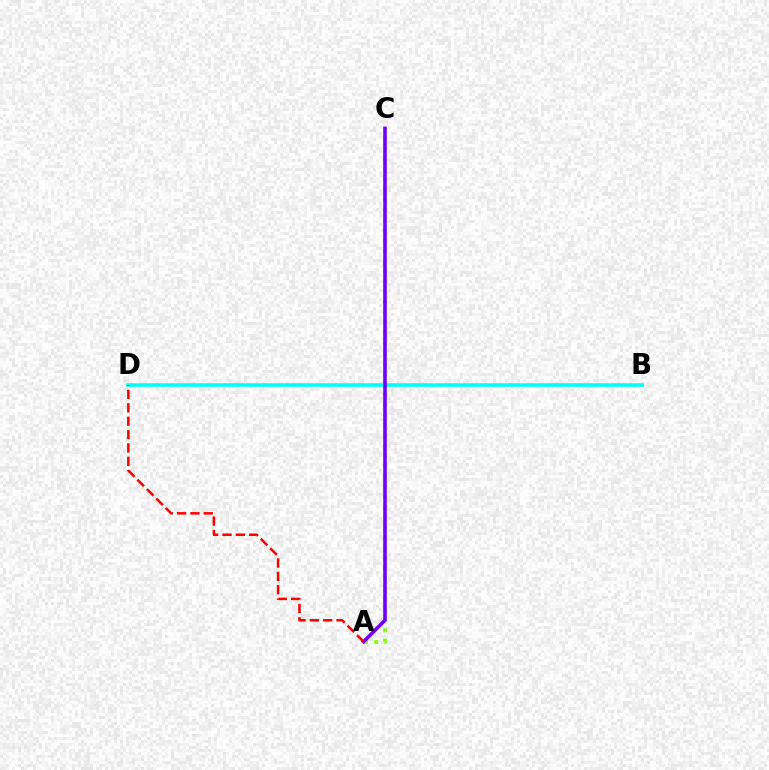{('A', 'C'): [{'color': '#84ff00', 'line_style': 'dotted', 'thickness': 2.79}, {'color': '#7200ff', 'line_style': 'solid', 'thickness': 2.59}], ('B', 'D'): [{'color': '#00fff6', 'line_style': 'solid', 'thickness': 2.57}], ('A', 'D'): [{'color': '#ff0000', 'line_style': 'dashed', 'thickness': 1.82}]}